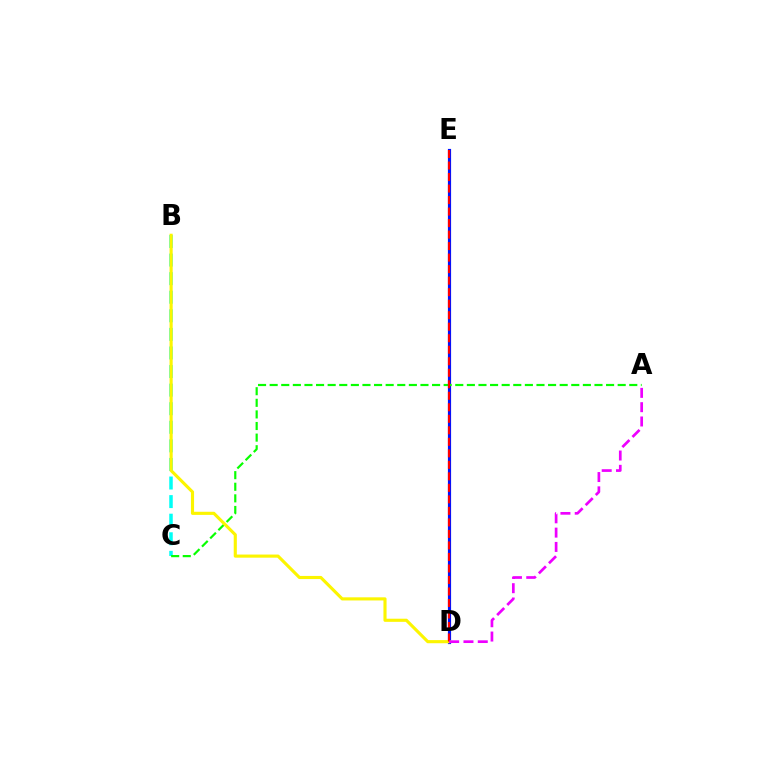{('D', 'E'): [{'color': '#0010ff', 'line_style': 'solid', 'thickness': 2.29}, {'color': '#ff0000', 'line_style': 'dashed', 'thickness': 1.56}], ('B', 'C'): [{'color': '#00fff6', 'line_style': 'dashed', 'thickness': 2.52}], ('A', 'C'): [{'color': '#08ff00', 'line_style': 'dashed', 'thickness': 1.58}], ('B', 'D'): [{'color': '#fcf500', 'line_style': 'solid', 'thickness': 2.25}], ('A', 'D'): [{'color': '#ee00ff', 'line_style': 'dashed', 'thickness': 1.94}]}